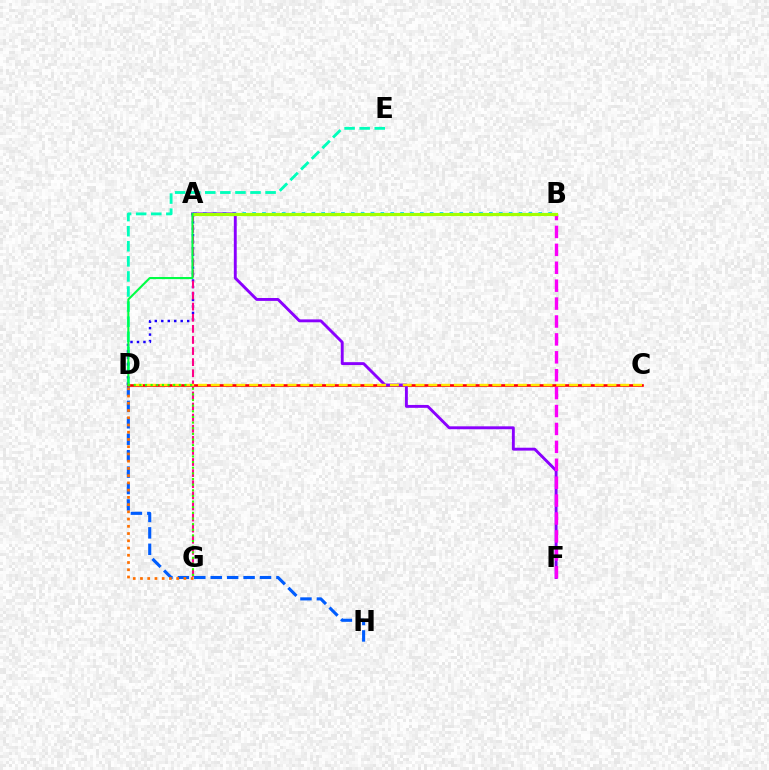{('D', 'E'): [{'color': '#00ffbb', 'line_style': 'dashed', 'thickness': 2.05}], ('D', 'H'): [{'color': '#005dff', 'line_style': 'dashed', 'thickness': 2.23}], ('A', 'B'): [{'color': '#00d3ff', 'line_style': 'dotted', 'thickness': 2.68}, {'color': '#a2ff00', 'line_style': 'solid', 'thickness': 2.29}], ('A', 'D'): [{'color': '#1900ff', 'line_style': 'dotted', 'thickness': 1.76}, {'color': '#00ff45', 'line_style': 'solid', 'thickness': 1.52}], ('C', 'D'): [{'color': '#ff0000', 'line_style': 'solid', 'thickness': 1.89}, {'color': '#ffe600', 'line_style': 'dashed', 'thickness': 1.74}], ('A', 'G'): [{'color': '#ff0088', 'line_style': 'dashed', 'thickness': 1.51}], ('A', 'F'): [{'color': '#8a00ff', 'line_style': 'solid', 'thickness': 2.09}], ('B', 'F'): [{'color': '#fa00f9', 'line_style': 'dashed', 'thickness': 2.43}], ('D', 'G'): [{'color': '#ff7000', 'line_style': 'dotted', 'thickness': 1.97}, {'color': '#31ff00', 'line_style': 'dotted', 'thickness': 1.53}]}